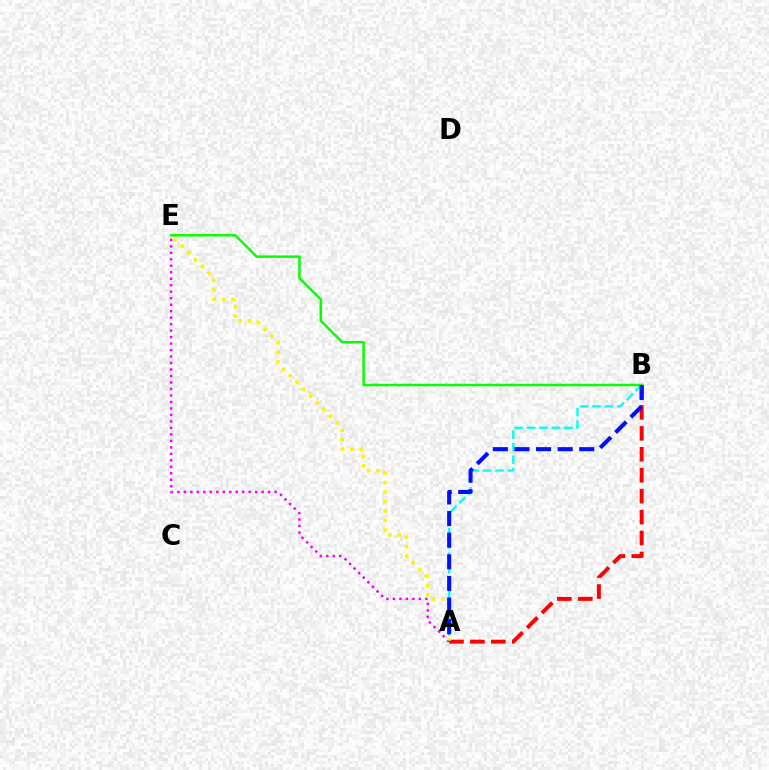{('A', 'B'): [{'color': '#ff0000', 'line_style': 'dashed', 'thickness': 2.84}, {'color': '#00fff6', 'line_style': 'dashed', 'thickness': 1.69}, {'color': '#0010ff', 'line_style': 'dashed', 'thickness': 2.94}], ('A', 'E'): [{'color': '#ee00ff', 'line_style': 'dotted', 'thickness': 1.76}, {'color': '#fcf500', 'line_style': 'dotted', 'thickness': 2.58}], ('B', 'E'): [{'color': '#08ff00', 'line_style': 'solid', 'thickness': 1.78}]}